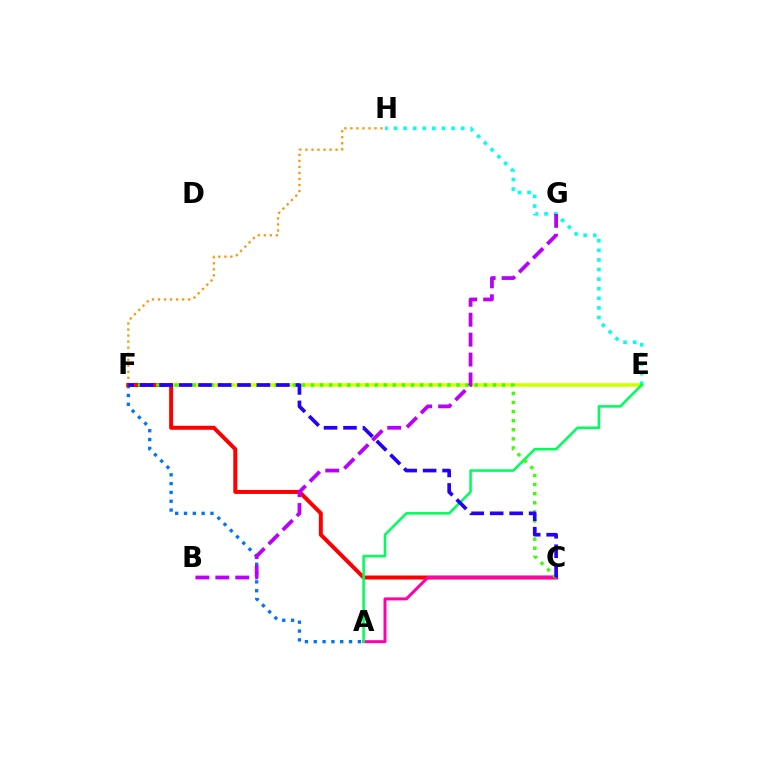{('E', 'F'): [{'color': '#d1ff00', 'line_style': 'solid', 'thickness': 2.54}], ('F', 'H'): [{'color': '#ff9400', 'line_style': 'dotted', 'thickness': 1.64}], ('A', 'F'): [{'color': '#0074ff', 'line_style': 'dotted', 'thickness': 2.4}], ('C', 'F'): [{'color': '#ff0000', 'line_style': 'solid', 'thickness': 2.87}, {'color': '#3dff00', 'line_style': 'dotted', 'thickness': 2.47}, {'color': '#2500ff', 'line_style': 'dashed', 'thickness': 2.64}], ('A', 'C'): [{'color': '#ff00ac', 'line_style': 'solid', 'thickness': 2.15}], ('E', 'H'): [{'color': '#00fff6', 'line_style': 'dotted', 'thickness': 2.61}], ('A', 'E'): [{'color': '#00ff5c', 'line_style': 'solid', 'thickness': 1.85}], ('B', 'G'): [{'color': '#b900ff', 'line_style': 'dashed', 'thickness': 2.71}]}